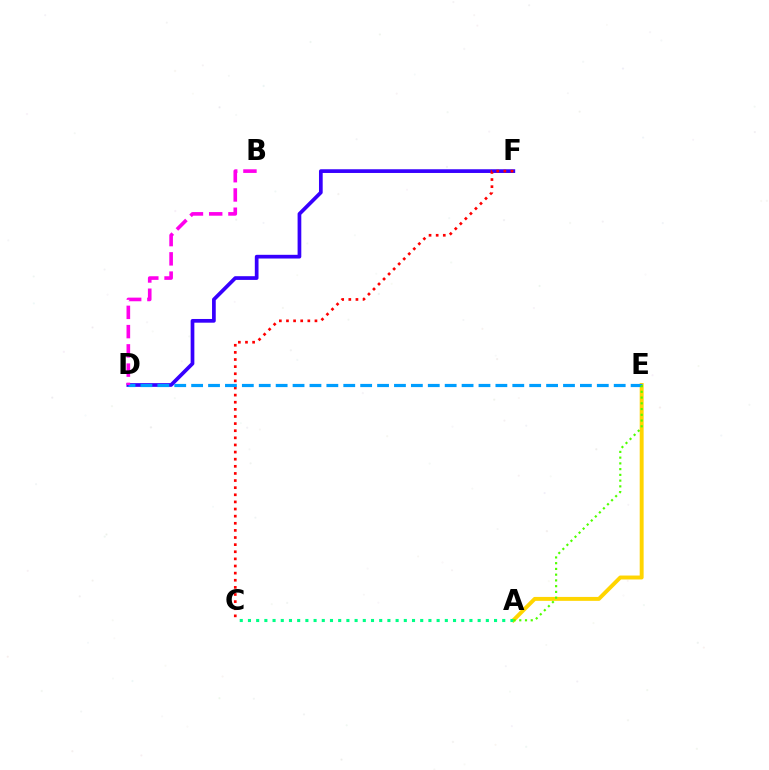{('D', 'F'): [{'color': '#3700ff', 'line_style': 'solid', 'thickness': 2.67}], ('A', 'E'): [{'color': '#ffd500', 'line_style': 'solid', 'thickness': 2.83}, {'color': '#4fff00', 'line_style': 'dotted', 'thickness': 1.56}], ('C', 'F'): [{'color': '#ff0000', 'line_style': 'dotted', 'thickness': 1.93}], ('D', 'E'): [{'color': '#009eff', 'line_style': 'dashed', 'thickness': 2.3}], ('A', 'C'): [{'color': '#00ff86', 'line_style': 'dotted', 'thickness': 2.23}], ('B', 'D'): [{'color': '#ff00ed', 'line_style': 'dashed', 'thickness': 2.62}]}